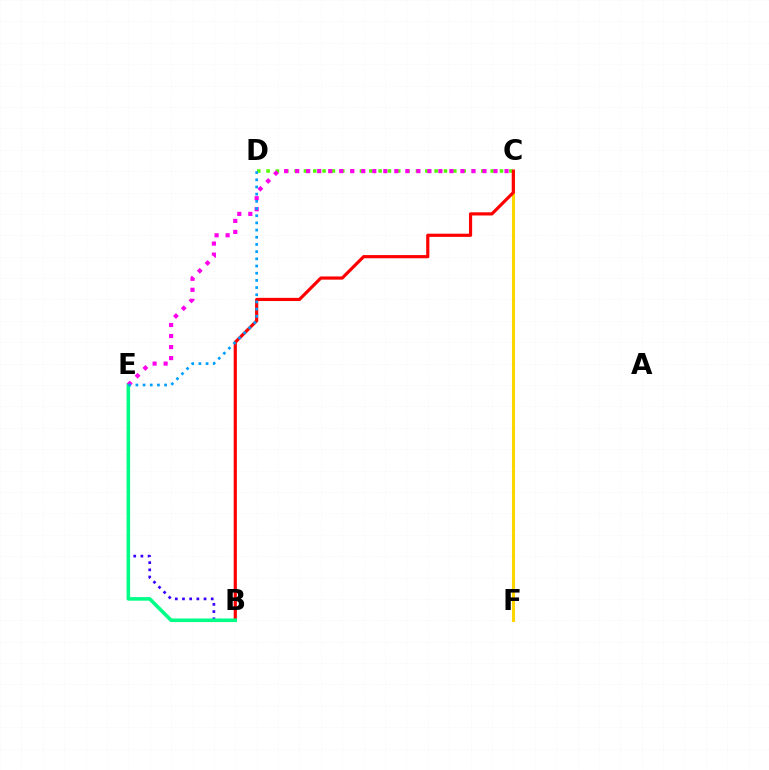{('C', 'F'): [{'color': '#ffd500', 'line_style': 'solid', 'thickness': 2.24}], ('C', 'D'): [{'color': '#4fff00', 'line_style': 'dotted', 'thickness': 2.54}], ('B', 'E'): [{'color': '#3700ff', 'line_style': 'dotted', 'thickness': 1.95}, {'color': '#00ff86', 'line_style': 'solid', 'thickness': 2.58}], ('B', 'C'): [{'color': '#ff0000', 'line_style': 'solid', 'thickness': 2.29}], ('C', 'E'): [{'color': '#ff00ed', 'line_style': 'dotted', 'thickness': 2.99}], ('D', 'E'): [{'color': '#009eff', 'line_style': 'dotted', 'thickness': 1.95}]}